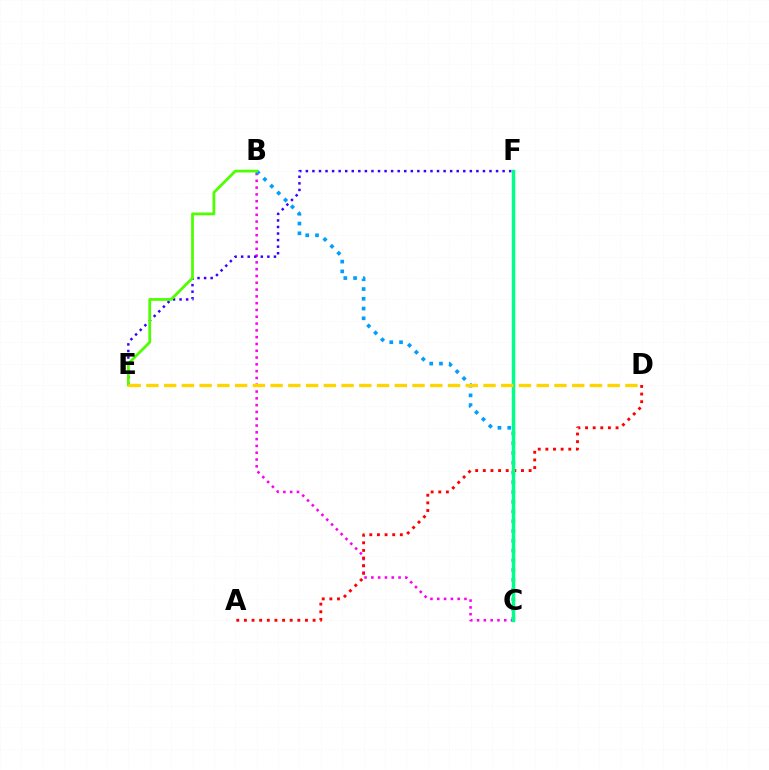{('B', 'C'): [{'color': '#ff00ed', 'line_style': 'dotted', 'thickness': 1.85}, {'color': '#009eff', 'line_style': 'dotted', 'thickness': 2.65}], ('A', 'D'): [{'color': '#ff0000', 'line_style': 'dotted', 'thickness': 2.07}], ('E', 'F'): [{'color': '#3700ff', 'line_style': 'dotted', 'thickness': 1.78}], ('C', 'F'): [{'color': '#00ff86', 'line_style': 'solid', 'thickness': 2.5}], ('B', 'E'): [{'color': '#4fff00', 'line_style': 'solid', 'thickness': 1.99}], ('D', 'E'): [{'color': '#ffd500', 'line_style': 'dashed', 'thickness': 2.41}]}